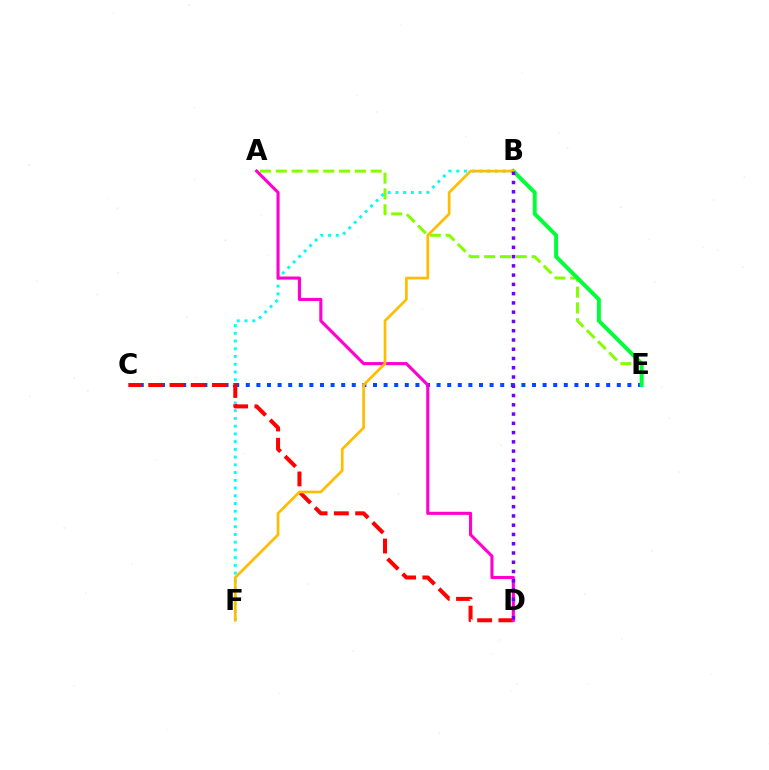{('C', 'E'): [{'color': '#004bff', 'line_style': 'dotted', 'thickness': 2.88}], ('A', 'E'): [{'color': '#84ff00', 'line_style': 'dashed', 'thickness': 2.15}], ('B', 'F'): [{'color': '#00fff6', 'line_style': 'dotted', 'thickness': 2.1}, {'color': '#ffbd00', 'line_style': 'solid', 'thickness': 1.95}], ('C', 'D'): [{'color': '#ff0000', 'line_style': 'dashed', 'thickness': 2.89}], ('B', 'E'): [{'color': '#00ff39', 'line_style': 'solid', 'thickness': 2.86}], ('A', 'D'): [{'color': '#ff00cf', 'line_style': 'solid', 'thickness': 2.23}], ('B', 'D'): [{'color': '#7200ff', 'line_style': 'dotted', 'thickness': 2.52}]}